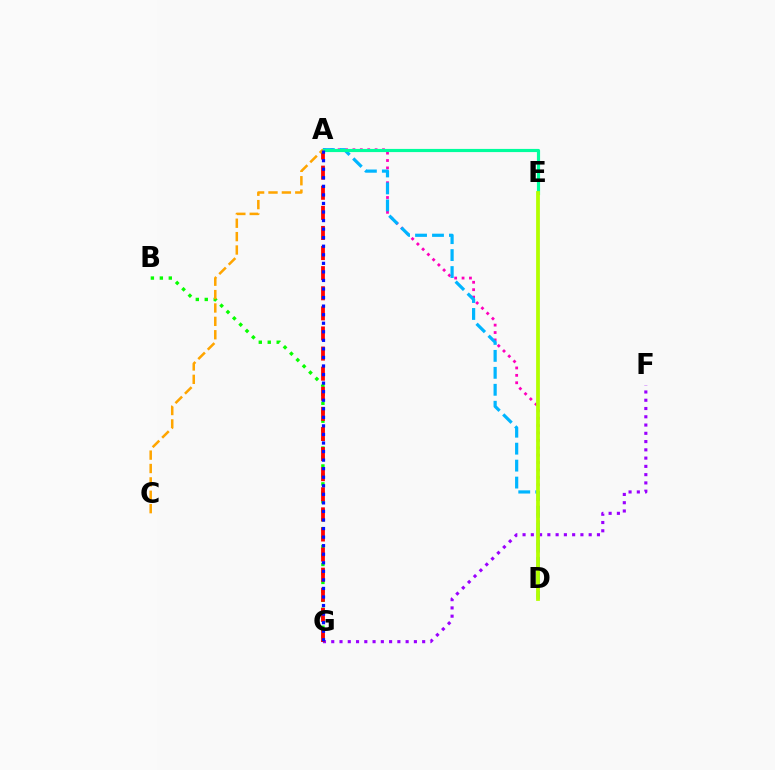{('F', 'G'): [{'color': '#9b00ff', 'line_style': 'dotted', 'thickness': 2.25}], ('A', 'D'): [{'color': '#ff00bd', 'line_style': 'dotted', 'thickness': 2.01}, {'color': '#00b5ff', 'line_style': 'dashed', 'thickness': 2.3}], ('B', 'G'): [{'color': '#08ff00', 'line_style': 'dotted', 'thickness': 2.43}], ('A', 'G'): [{'color': '#ff0000', 'line_style': 'dashed', 'thickness': 2.73}, {'color': '#0010ff', 'line_style': 'dotted', 'thickness': 2.32}], ('A', 'E'): [{'color': '#00ff9d', 'line_style': 'solid', 'thickness': 2.28}], ('D', 'E'): [{'color': '#b3ff00', 'line_style': 'solid', 'thickness': 2.72}], ('A', 'C'): [{'color': '#ffa500', 'line_style': 'dashed', 'thickness': 1.82}]}